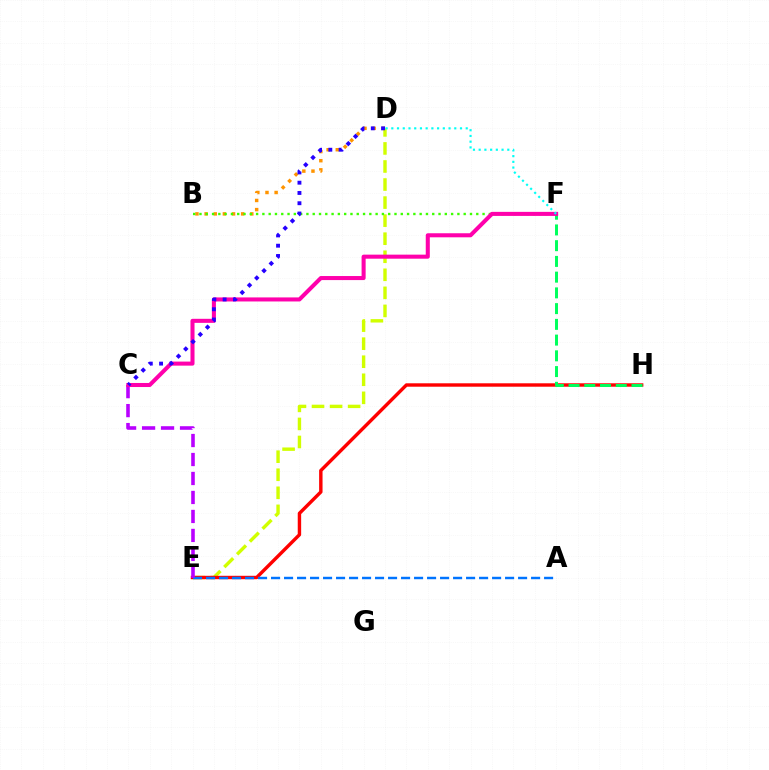{('D', 'E'): [{'color': '#d1ff00', 'line_style': 'dashed', 'thickness': 2.45}], ('E', 'H'): [{'color': '#ff0000', 'line_style': 'solid', 'thickness': 2.46}], ('A', 'E'): [{'color': '#0074ff', 'line_style': 'dashed', 'thickness': 1.77}], ('F', 'H'): [{'color': '#00ff5c', 'line_style': 'dashed', 'thickness': 2.14}], ('C', 'E'): [{'color': '#b900ff', 'line_style': 'dashed', 'thickness': 2.58}], ('B', 'D'): [{'color': '#ff9400', 'line_style': 'dotted', 'thickness': 2.48}], ('B', 'F'): [{'color': '#3dff00', 'line_style': 'dotted', 'thickness': 1.71}], ('C', 'F'): [{'color': '#ff00ac', 'line_style': 'solid', 'thickness': 2.92}], ('D', 'F'): [{'color': '#00fff6', 'line_style': 'dotted', 'thickness': 1.56}], ('C', 'D'): [{'color': '#2500ff', 'line_style': 'dotted', 'thickness': 2.79}]}